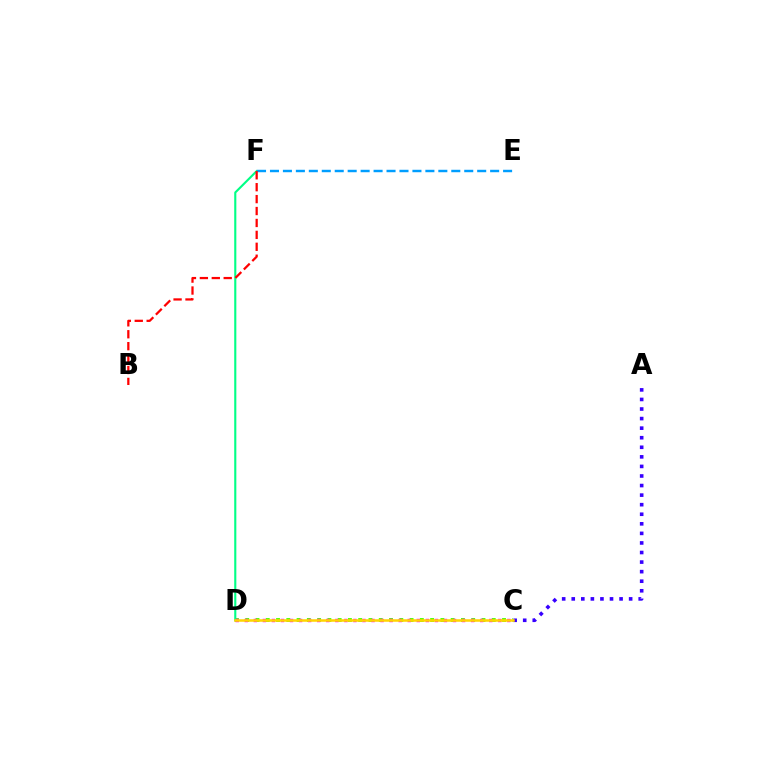{('C', 'D'): [{'color': '#4fff00', 'line_style': 'dotted', 'thickness': 2.79}, {'color': '#ff00ed', 'line_style': 'dotted', 'thickness': 2.46}, {'color': '#ffd500', 'line_style': 'solid', 'thickness': 1.82}], ('A', 'C'): [{'color': '#3700ff', 'line_style': 'dotted', 'thickness': 2.6}], ('D', 'F'): [{'color': '#00ff86', 'line_style': 'solid', 'thickness': 1.53}], ('E', 'F'): [{'color': '#009eff', 'line_style': 'dashed', 'thickness': 1.76}], ('B', 'F'): [{'color': '#ff0000', 'line_style': 'dashed', 'thickness': 1.62}]}